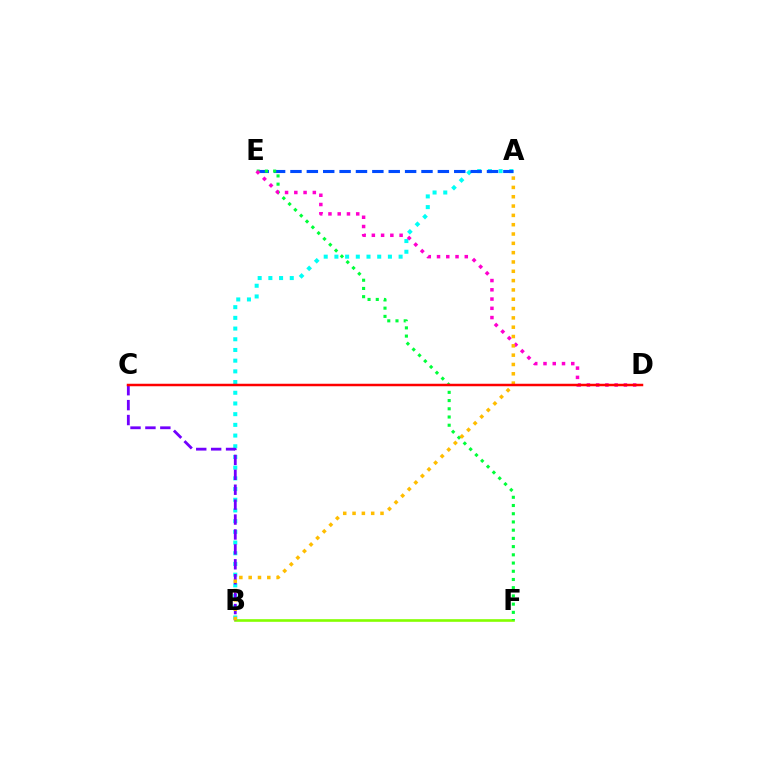{('B', 'F'): [{'color': '#84ff00', 'line_style': 'solid', 'thickness': 1.89}], ('A', 'B'): [{'color': '#00fff6', 'line_style': 'dotted', 'thickness': 2.91}, {'color': '#ffbd00', 'line_style': 'dotted', 'thickness': 2.53}], ('B', 'C'): [{'color': '#7200ff', 'line_style': 'dashed', 'thickness': 2.03}], ('A', 'E'): [{'color': '#004bff', 'line_style': 'dashed', 'thickness': 2.22}], ('E', 'F'): [{'color': '#00ff39', 'line_style': 'dotted', 'thickness': 2.23}], ('D', 'E'): [{'color': '#ff00cf', 'line_style': 'dotted', 'thickness': 2.51}], ('C', 'D'): [{'color': '#ff0000', 'line_style': 'solid', 'thickness': 1.8}]}